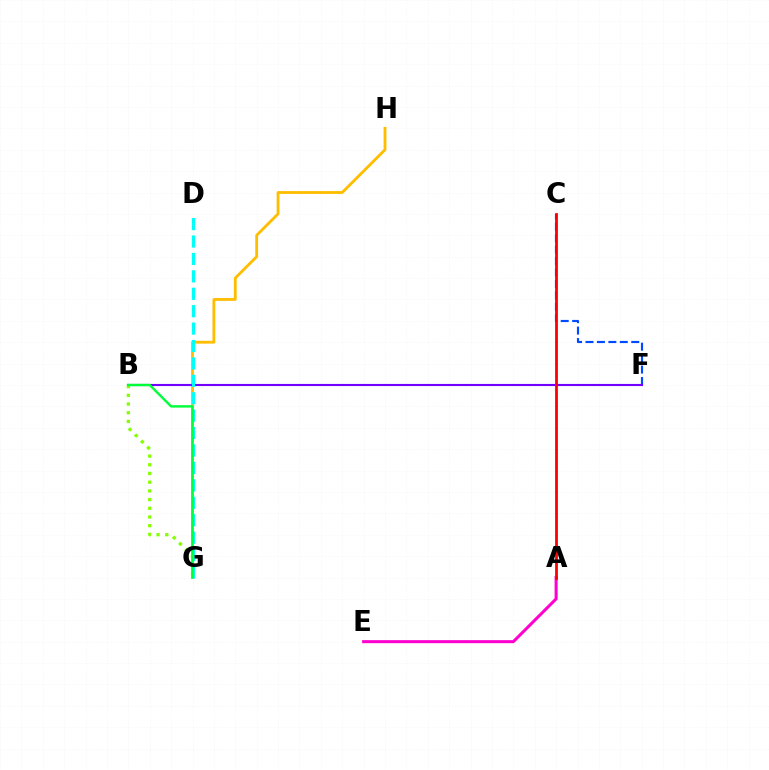{('G', 'H'): [{'color': '#ffbd00', 'line_style': 'solid', 'thickness': 2.03}], ('C', 'F'): [{'color': '#004bff', 'line_style': 'dashed', 'thickness': 1.55}], ('B', 'F'): [{'color': '#7200ff', 'line_style': 'solid', 'thickness': 1.53}], ('A', 'E'): [{'color': '#ff00cf', 'line_style': 'solid', 'thickness': 2.19}], ('D', 'G'): [{'color': '#00fff6', 'line_style': 'dashed', 'thickness': 2.37}], ('B', 'G'): [{'color': '#84ff00', 'line_style': 'dotted', 'thickness': 2.36}, {'color': '#00ff39', 'line_style': 'solid', 'thickness': 1.74}], ('A', 'C'): [{'color': '#ff0000', 'line_style': 'solid', 'thickness': 1.99}]}